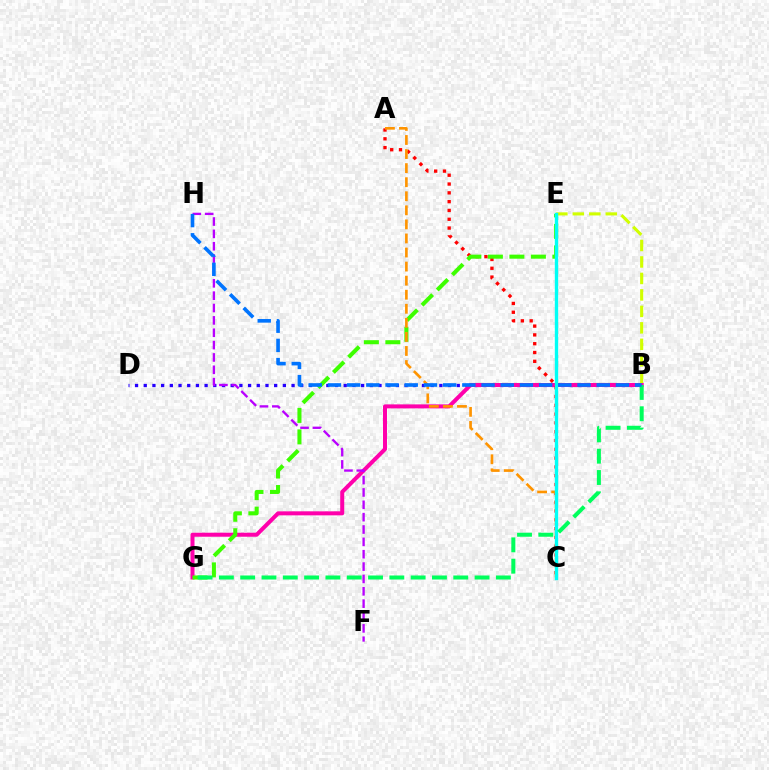{('B', 'D'): [{'color': '#2500ff', 'line_style': 'dotted', 'thickness': 2.36}], ('B', 'G'): [{'color': '#ff00ac', 'line_style': 'solid', 'thickness': 2.89}, {'color': '#00ff5c', 'line_style': 'dashed', 'thickness': 2.89}], ('A', 'C'): [{'color': '#ff0000', 'line_style': 'dotted', 'thickness': 2.39}, {'color': '#ff9400', 'line_style': 'dashed', 'thickness': 1.91}], ('E', 'G'): [{'color': '#3dff00', 'line_style': 'dashed', 'thickness': 2.92}], ('B', 'E'): [{'color': '#d1ff00', 'line_style': 'dashed', 'thickness': 2.24}], ('F', 'H'): [{'color': '#b900ff', 'line_style': 'dashed', 'thickness': 1.68}], ('C', 'E'): [{'color': '#00fff6', 'line_style': 'solid', 'thickness': 2.42}], ('B', 'H'): [{'color': '#0074ff', 'line_style': 'dashed', 'thickness': 2.61}]}